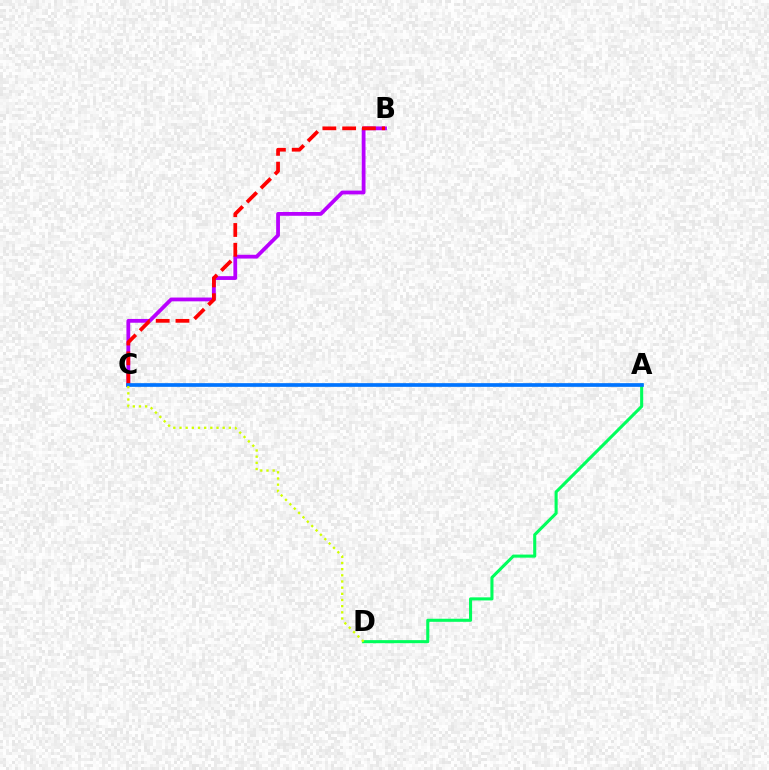{('B', 'C'): [{'color': '#b900ff', 'line_style': 'solid', 'thickness': 2.73}, {'color': '#ff0000', 'line_style': 'dashed', 'thickness': 2.69}], ('A', 'D'): [{'color': '#00ff5c', 'line_style': 'solid', 'thickness': 2.21}], ('A', 'C'): [{'color': '#0074ff', 'line_style': 'solid', 'thickness': 2.65}], ('C', 'D'): [{'color': '#d1ff00', 'line_style': 'dotted', 'thickness': 1.68}]}